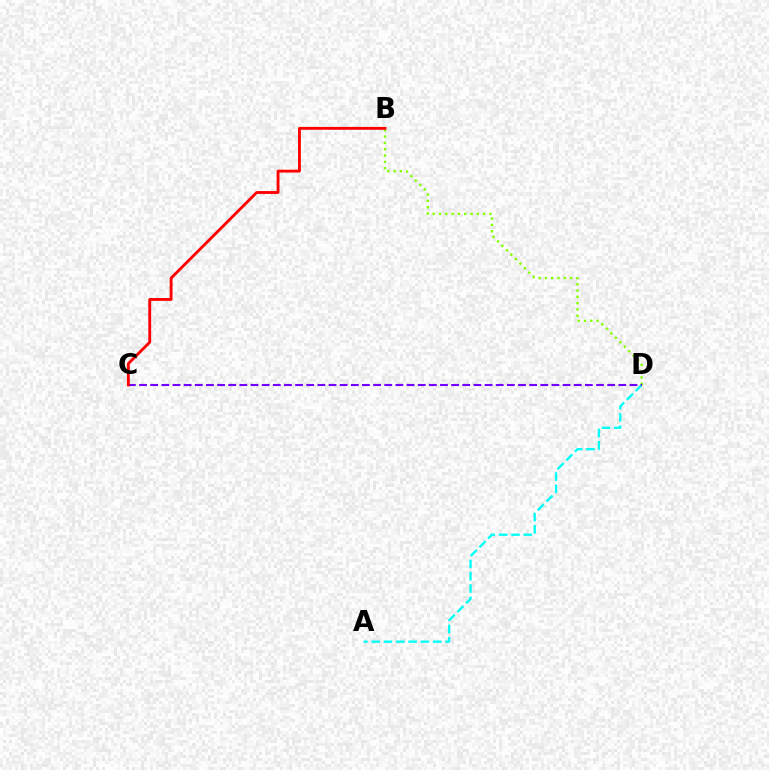{('A', 'D'): [{'color': '#00fff6', 'line_style': 'dashed', 'thickness': 1.67}], ('B', 'D'): [{'color': '#84ff00', 'line_style': 'dotted', 'thickness': 1.71}], ('C', 'D'): [{'color': '#7200ff', 'line_style': 'dashed', 'thickness': 1.51}], ('B', 'C'): [{'color': '#ff0000', 'line_style': 'solid', 'thickness': 2.05}]}